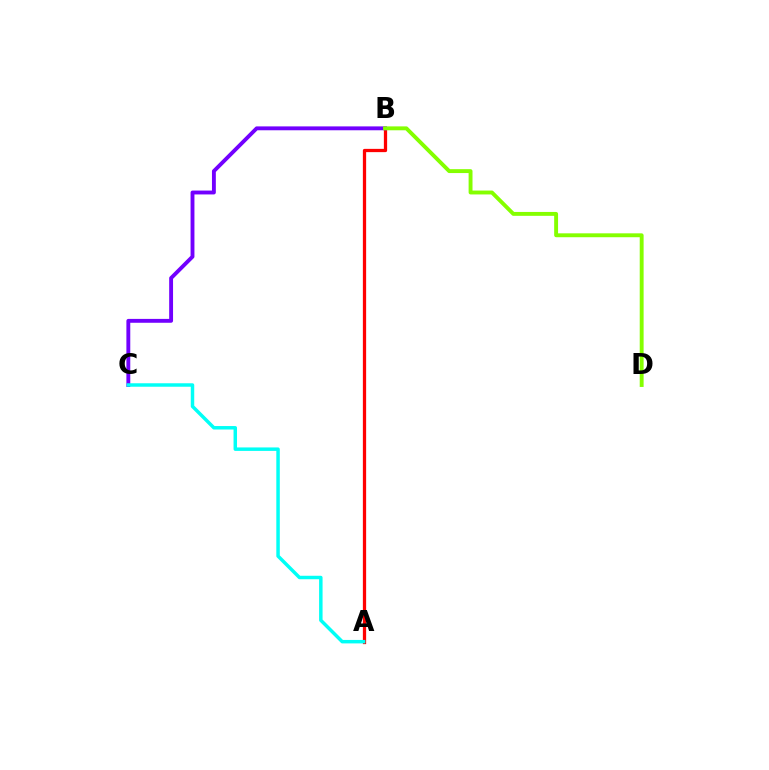{('A', 'B'): [{'color': '#ff0000', 'line_style': 'solid', 'thickness': 2.35}], ('B', 'C'): [{'color': '#7200ff', 'line_style': 'solid', 'thickness': 2.79}], ('A', 'C'): [{'color': '#00fff6', 'line_style': 'solid', 'thickness': 2.5}], ('B', 'D'): [{'color': '#84ff00', 'line_style': 'solid', 'thickness': 2.8}]}